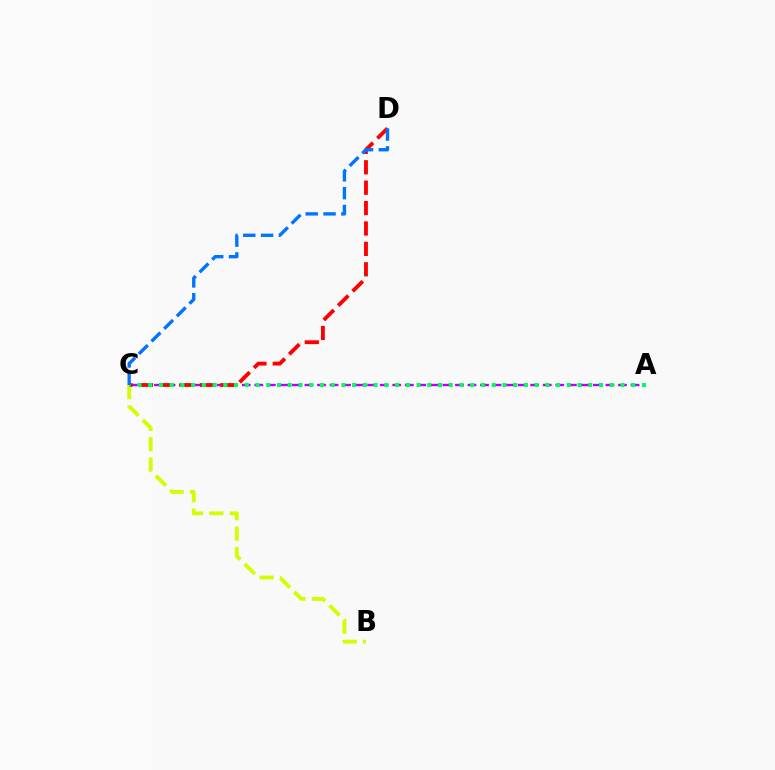{('A', 'C'): [{'color': '#b900ff', 'line_style': 'dashed', 'thickness': 1.7}, {'color': '#00ff5c', 'line_style': 'dotted', 'thickness': 2.92}], ('B', 'C'): [{'color': '#d1ff00', 'line_style': 'dashed', 'thickness': 2.77}], ('C', 'D'): [{'color': '#ff0000', 'line_style': 'dashed', 'thickness': 2.77}, {'color': '#0074ff', 'line_style': 'dashed', 'thickness': 2.42}]}